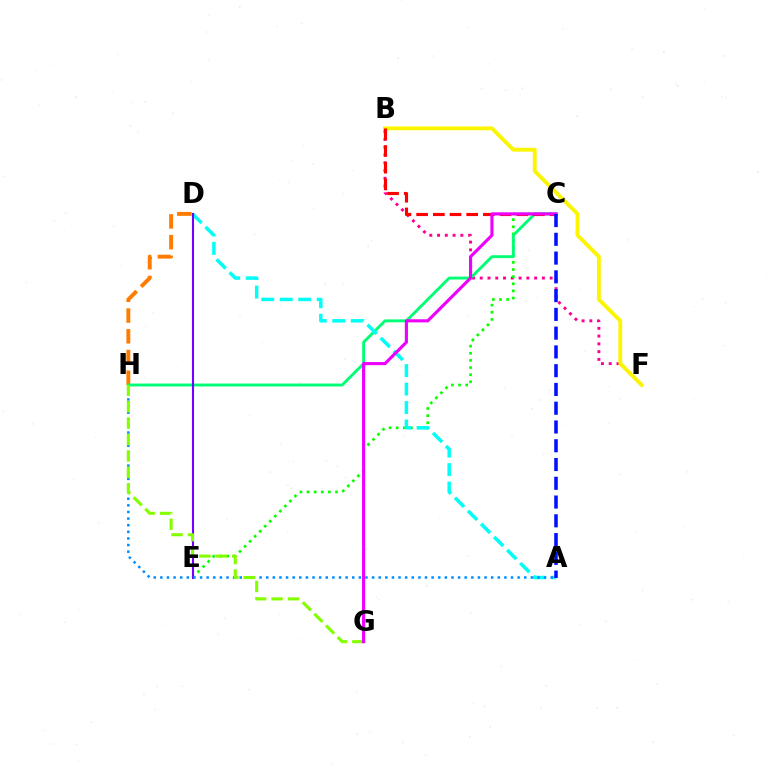{('B', 'F'): [{'color': '#ff0094', 'line_style': 'dotted', 'thickness': 2.11}, {'color': '#fcf500', 'line_style': 'solid', 'thickness': 2.77}], ('C', 'E'): [{'color': '#08ff00', 'line_style': 'dotted', 'thickness': 1.94}], ('D', 'H'): [{'color': '#ff7c00', 'line_style': 'dashed', 'thickness': 2.82}], ('C', 'H'): [{'color': '#00ff74', 'line_style': 'solid', 'thickness': 2.08}], ('A', 'D'): [{'color': '#00fff6', 'line_style': 'dashed', 'thickness': 2.51}], ('D', 'E'): [{'color': '#7200ff', 'line_style': 'solid', 'thickness': 1.52}], ('B', 'C'): [{'color': '#ff0000', 'line_style': 'dashed', 'thickness': 2.27}], ('A', 'H'): [{'color': '#008cff', 'line_style': 'dotted', 'thickness': 1.8}], ('G', 'H'): [{'color': '#84ff00', 'line_style': 'dashed', 'thickness': 2.23}], ('C', 'G'): [{'color': '#ee00ff', 'line_style': 'solid', 'thickness': 2.25}], ('A', 'C'): [{'color': '#0010ff', 'line_style': 'dashed', 'thickness': 2.55}]}